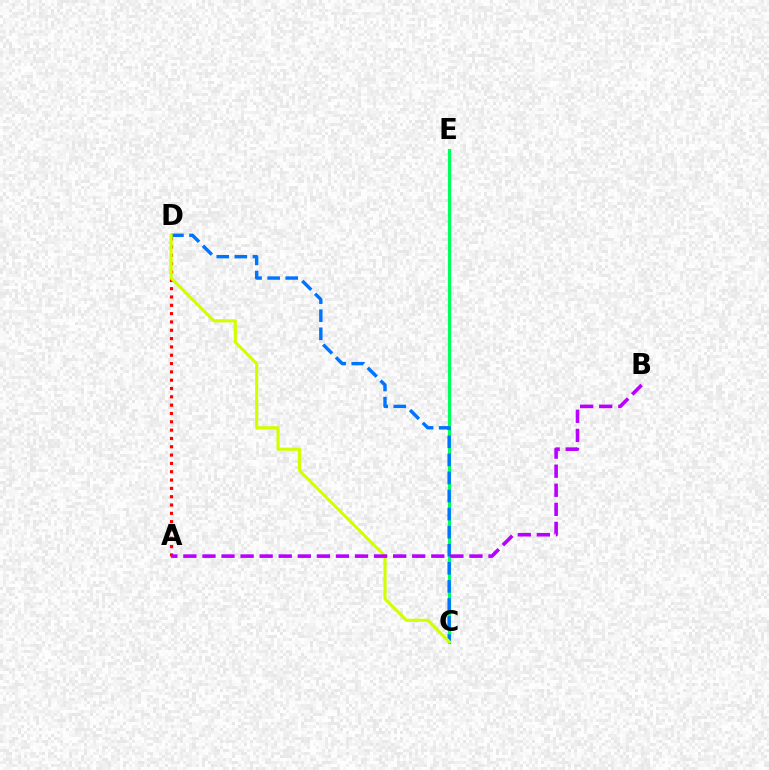{('A', 'D'): [{'color': '#ff0000', 'line_style': 'dotted', 'thickness': 2.26}], ('C', 'E'): [{'color': '#00ff5c', 'line_style': 'solid', 'thickness': 2.29}], ('C', 'D'): [{'color': '#0074ff', 'line_style': 'dashed', 'thickness': 2.45}, {'color': '#d1ff00', 'line_style': 'solid', 'thickness': 2.25}], ('A', 'B'): [{'color': '#b900ff', 'line_style': 'dashed', 'thickness': 2.59}]}